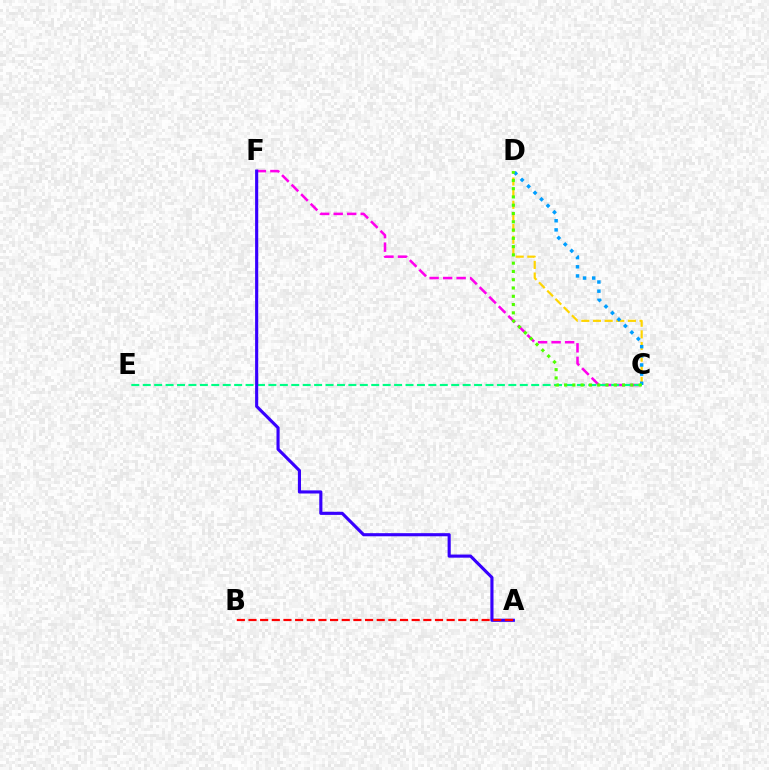{('C', 'F'): [{'color': '#ff00ed', 'line_style': 'dashed', 'thickness': 1.83}], ('C', 'D'): [{'color': '#ffd500', 'line_style': 'dashed', 'thickness': 1.58}, {'color': '#009eff', 'line_style': 'dotted', 'thickness': 2.49}, {'color': '#4fff00', 'line_style': 'dotted', 'thickness': 2.25}], ('C', 'E'): [{'color': '#00ff86', 'line_style': 'dashed', 'thickness': 1.55}], ('A', 'F'): [{'color': '#3700ff', 'line_style': 'solid', 'thickness': 2.25}], ('A', 'B'): [{'color': '#ff0000', 'line_style': 'dashed', 'thickness': 1.58}]}